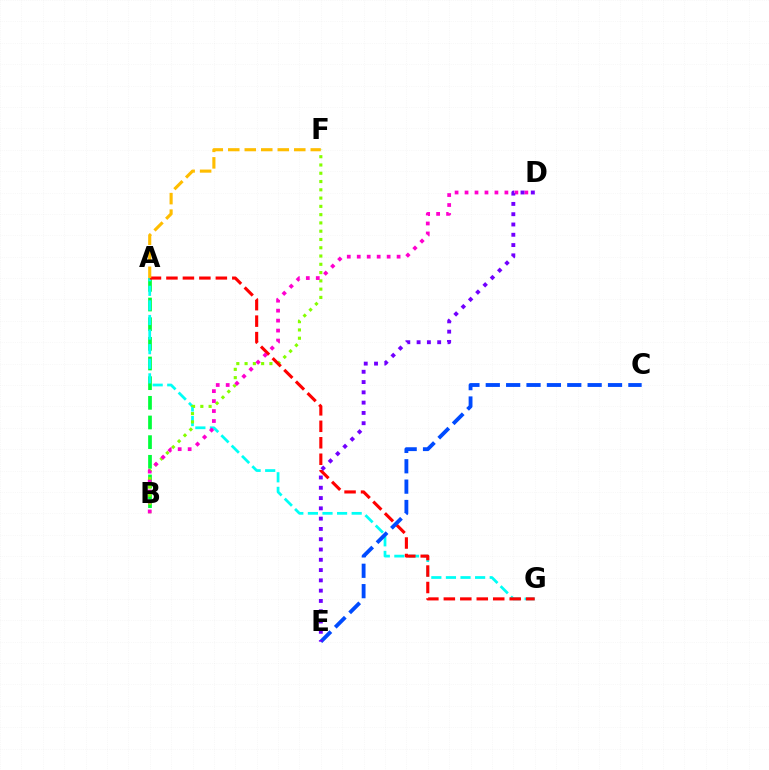{('A', 'B'): [{'color': '#00ff39', 'line_style': 'dashed', 'thickness': 2.67}], ('A', 'G'): [{'color': '#00fff6', 'line_style': 'dashed', 'thickness': 1.98}, {'color': '#ff0000', 'line_style': 'dashed', 'thickness': 2.24}], ('B', 'F'): [{'color': '#84ff00', 'line_style': 'dotted', 'thickness': 2.25}], ('A', 'F'): [{'color': '#ffbd00', 'line_style': 'dashed', 'thickness': 2.24}], ('C', 'E'): [{'color': '#004bff', 'line_style': 'dashed', 'thickness': 2.77}], ('B', 'D'): [{'color': '#ff00cf', 'line_style': 'dotted', 'thickness': 2.71}], ('D', 'E'): [{'color': '#7200ff', 'line_style': 'dotted', 'thickness': 2.79}]}